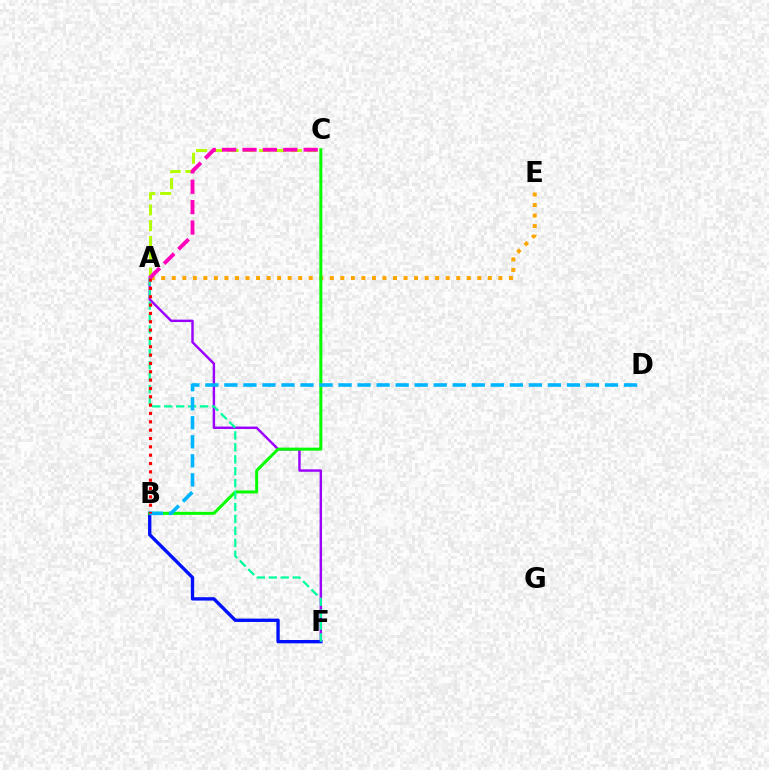{('A', 'F'): [{'color': '#9b00ff', 'line_style': 'solid', 'thickness': 1.76}, {'color': '#00ff9d', 'line_style': 'dashed', 'thickness': 1.62}], ('A', 'E'): [{'color': '#ffa500', 'line_style': 'dotted', 'thickness': 2.86}], ('B', 'F'): [{'color': '#0010ff', 'line_style': 'solid', 'thickness': 2.41}], ('A', 'C'): [{'color': '#b3ff00', 'line_style': 'dashed', 'thickness': 2.14}, {'color': '#ff00bd', 'line_style': 'dashed', 'thickness': 2.77}], ('B', 'C'): [{'color': '#08ff00', 'line_style': 'solid', 'thickness': 2.17}], ('B', 'D'): [{'color': '#00b5ff', 'line_style': 'dashed', 'thickness': 2.59}], ('A', 'B'): [{'color': '#ff0000', 'line_style': 'dotted', 'thickness': 2.27}]}